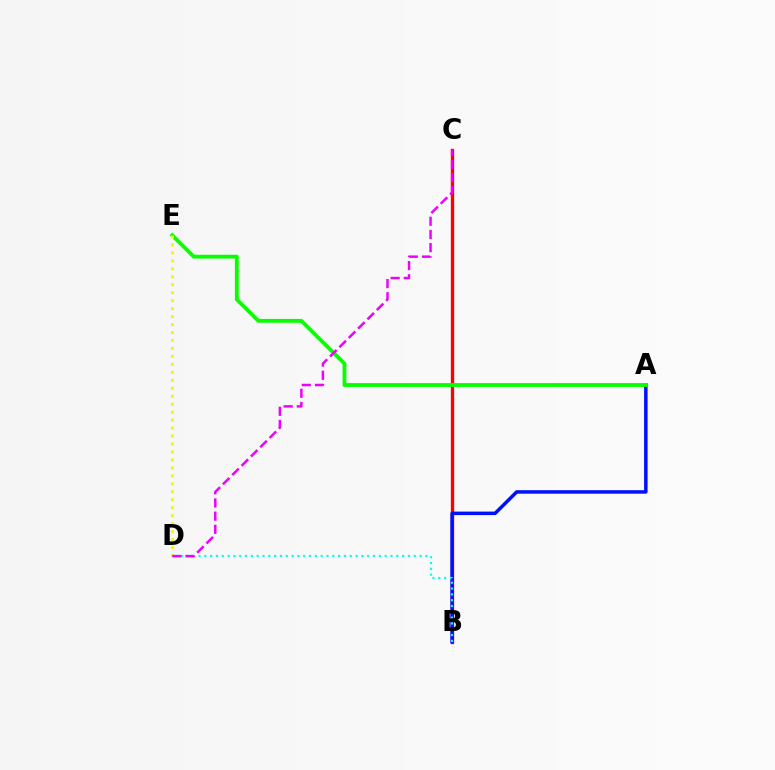{('B', 'C'): [{'color': '#ff0000', 'line_style': 'solid', 'thickness': 2.4}], ('A', 'B'): [{'color': '#0010ff', 'line_style': 'solid', 'thickness': 2.52}], ('B', 'D'): [{'color': '#00fff6', 'line_style': 'dotted', 'thickness': 1.58}], ('A', 'E'): [{'color': '#08ff00', 'line_style': 'solid', 'thickness': 2.76}], ('D', 'E'): [{'color': '#fcf500', 'line_style': 'dotted', 'thickness': 2.16}], ('C', 'D'): [{'color': '#ee00ff', 'line_style': 'dashed', 'thickness': 1.79}]}